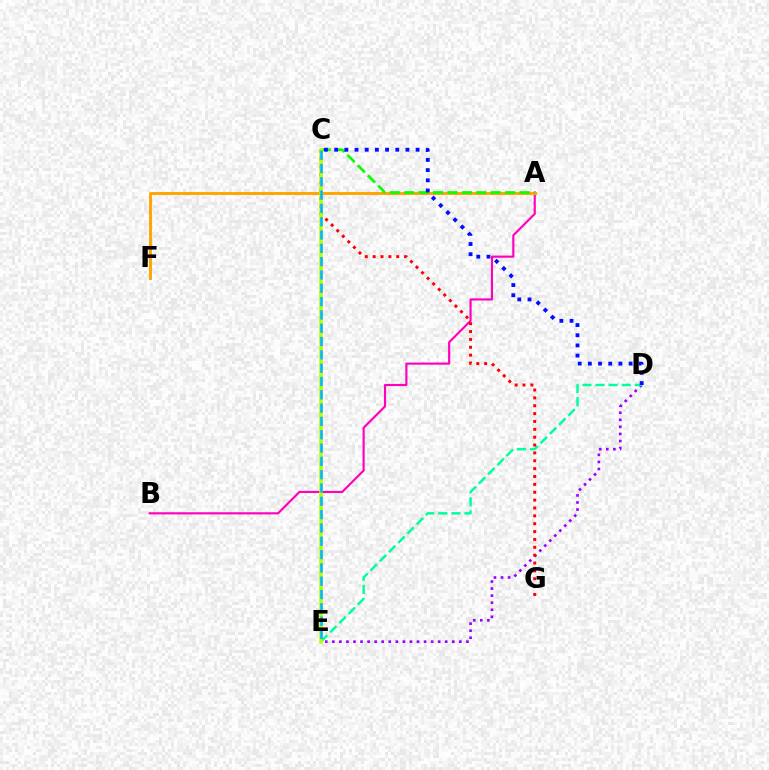{('D', 'E'): [{'color': '#9b00ff', 'line_style': 'dotted', 'thickness': 1.92}, {'color': '#00ff9d', 'line_style': 'dashed', 'thickness': 1.78}], ('A', 'B'): [{'color': '#ff00bd', 'line_style': 'solid', 'thickness': 1.55}], ('A', 'F'): [{'color': '#ffa500', 'line_style': 'solid', 'thickness': 2.11}], ('C', 'G'): [{'color': '#ff0000', 'line_style': 'dotted', 'thickness': 2.14}], ('A', 'C'): [{'color': '#08ff00', 'line_style': 'dashed', 'thickness': 1.96}], ('C', 'E'): [{'color': '#b3ff00', 'line_style': 'solid', 'thickness': 2.53}, {'color': '#00b5ff', 'line_style': 'dashed', 'thickness': 1.81}], ('C', 'D'): [{'color': '#0010ff', 'line_style': 'dotted', 'thickness': 2.77}]}